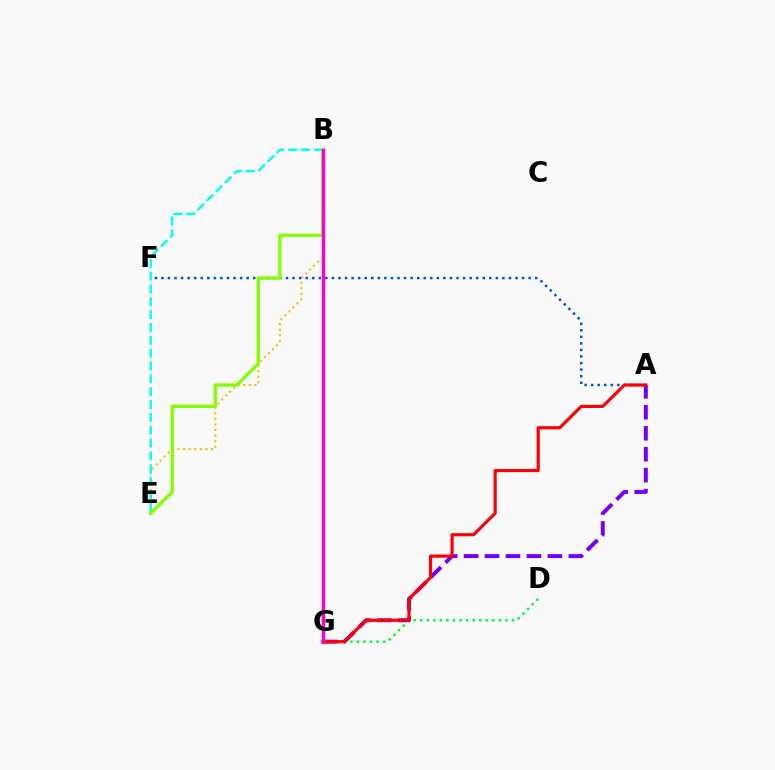{('B', 'E'): [{'color': '#ffbd00', 'line_style': 'dotted', 'thickness': 1.52}, {'color': '#00fff6', 'line_style': 'dashed', 'thickness': 1.74}, {'color': '#84ff00', 'line_style': 'solid', 'thickness': 2.38}], ('A', 'G'): [{'color': '#7200ff', 'line_style': 'dashed', 'thickness': 2.85}, {'color': '#ff0000', 'line_style': 'solid', 'thickness': 2.28}], ('D', 'G'): [{'color': '#00ff39', 'line_style': 'dotted', 'thickness': 1.78}], ('A', 'F'): [{'color': '#004bff', 'line_style': 'dotted', 'thickness': 1.78}], ('B', 'G'): [{'color': '#ff00cf', 'line_style': 'solid', 'thickness': 2.45}]}